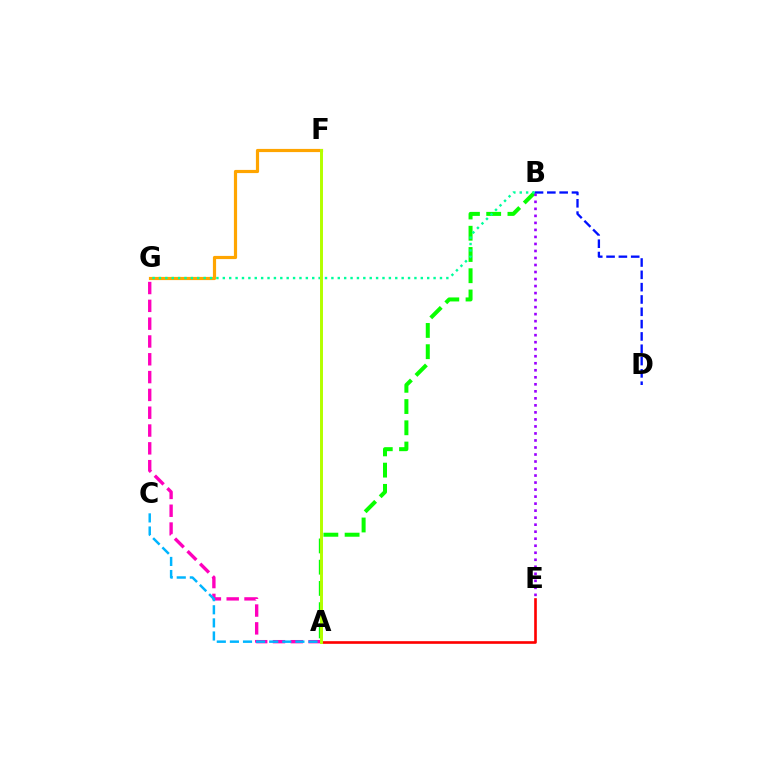{('A', 'B'): [{'color': '#08ff00', 'line_style': 'dashed', 'thickness': 2.89}], ('B', 'D'): [{'color': '#0010ff', 'line_style': 'dashed', 'thickness': 1.67}], ('A', 'E'): [{'color': '#ff0000', 'line_style': 'solid', 'thickness': 1.9}], ('B', 'E'): [{'color': '#9b00ff', 'line_style': 'dotted', 'thickness': 1.91}], ('A', 'G'): [{'color': '#ff00bd', 'line_style': 'dashed', 'thickness': 2.42}], ('F', 'G'): [{'color': '#ffa500', 'line_style': 'solid', 'thickness': 2.29}], ('B', 'G'): [{'color': '#00ff9d', 'line_style': 'dotted', 'thickness': 1.74}], ('A', 'F'): [{'color': '#b3ff00', 'line_style': 'solid', 'thickness': 2.13}], ('A', 'C'): [{'color': '#00b5ff', 'line_style': 'dashed', 'thickness': 1.78}]}